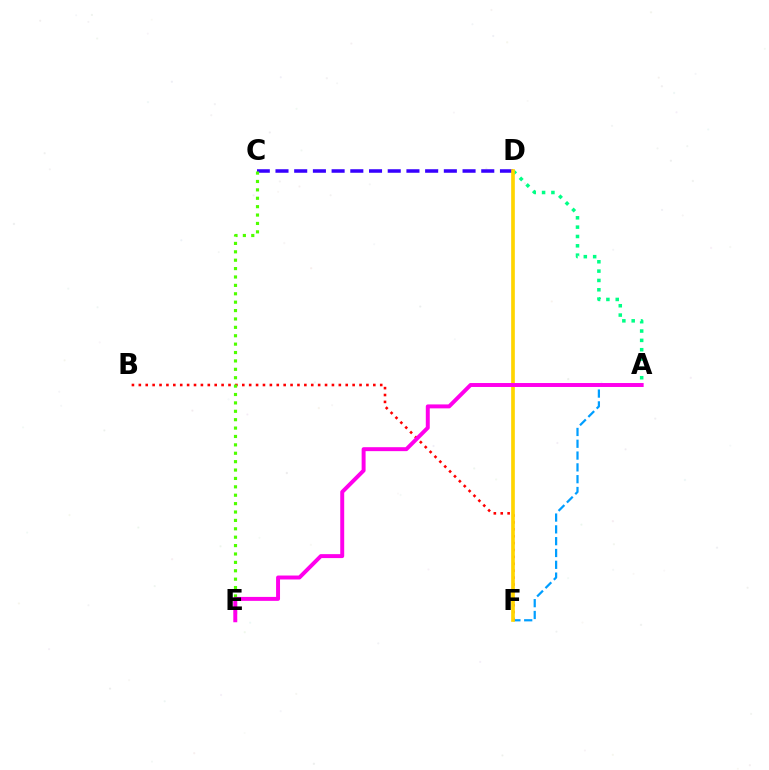{('A', 'F'): [{'color': '#009eff', 'line_style': 'dashed', 'thickness': 1.6}], ('A', 'D'): [{'color': '#00ff86', 'line_style': 'dotted', 'thickness': 2.54}], ('B', 'F'): [{'color': '#ff0000', 'line_style': 'dotted', 'thickness': 1.87}], ('C', 'D'): [{'color': '#3700ff', 'line_style': 'dashed', 'thickness': 2.54}], ('C', 'E'): [{'color': '#4fff00', 'line_style': 'dotted', 'thickness': 2.28}], ('D', 'F'): [{'color': '#ffd500', 'line_style': 'solid', 'thickness': 2.64}], ('A', 'E'): [{'color': '#ff00ed', 'line_style': 'solid', 'thickness': 2.85}]}